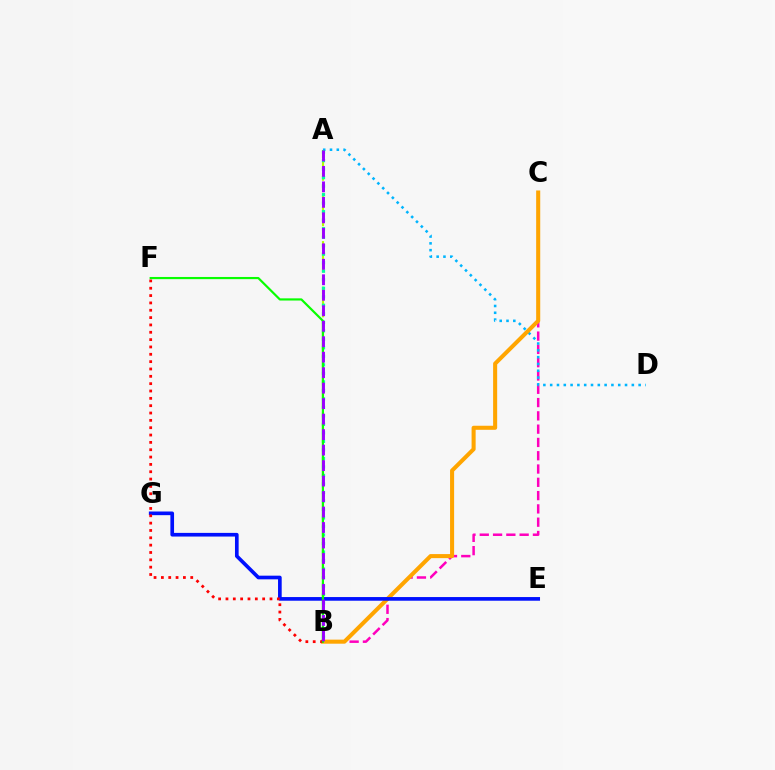{('B', 'C'): [{'color': '#ff00bd', 'line_style': 'dashed', 'thickness': 1.81}, {'color': '#ffa500', 'line_style': 'solid', 'thickness': 2.92}], ('A', 'B'): [{'color': '#b3ff00', 'line_style': 'dashed', 'thickness': 1.55}, {'color': '#00ff9d', 'line_style': 'dotted', 'thickness': 2.31}, {'color': '#9b00ff', 'line_style': 'dashed', 'thickness': 2.1}], ('A', 'D'): [{'color': '#00b5ff', 'line_style': 'dotted', 'thickness': 1.85}], ('E', 'G'): [{'color': '#0010ff', 'line_style': 'solid', 'thickness': 2.64}], ('B', 'F'): [{'color': '#ff0000', 'line_style': 'dotted', 'thickness': 1.99}, {'color': '#08ff00', 'line_style': 'solid', 'thickness': 1.57}]}